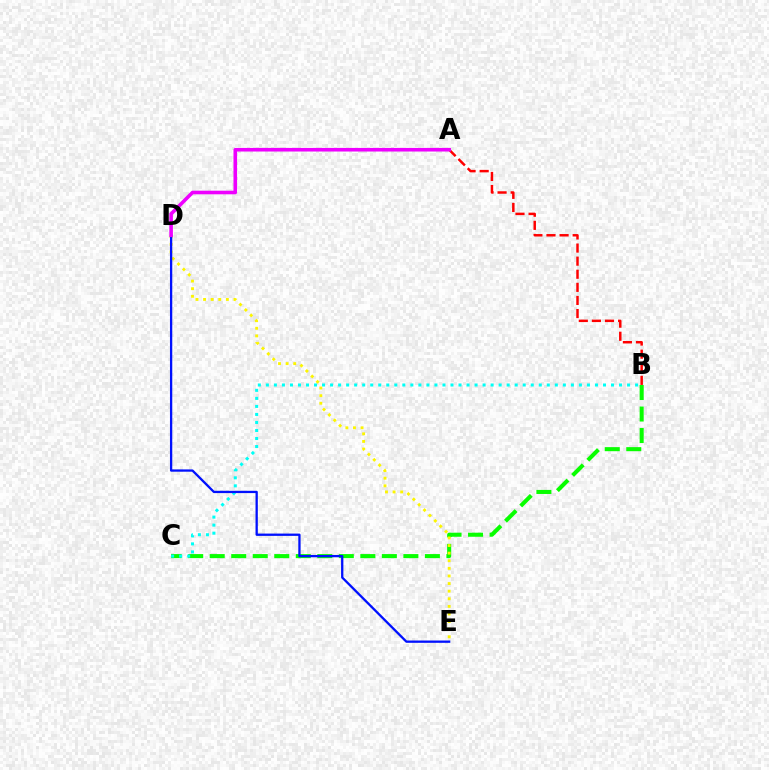{('B', 'C'): [{'color': '#08ff00', 'line_style': 'dashed', 'thickness': 2.92}, {'color': '#00fff6', 'line_style': 'dotted', 'thickness': 2.18}], ('D', 'E'): [{'color': '#fcf500', 'line_style': 'dotted', 'thickness': 2.07}, {'color': '#0010ff', 'line_style': 'solid', 'thickness': 1.65}], ('A', 'B'): [{'color': '#ff0000', 'line_style': 'dashed', 'thickness': 1.78}], ('A', 'D'): [{'color': '#ee00ff', 'line_style': 'solid', 'thickness': 2.59}]}